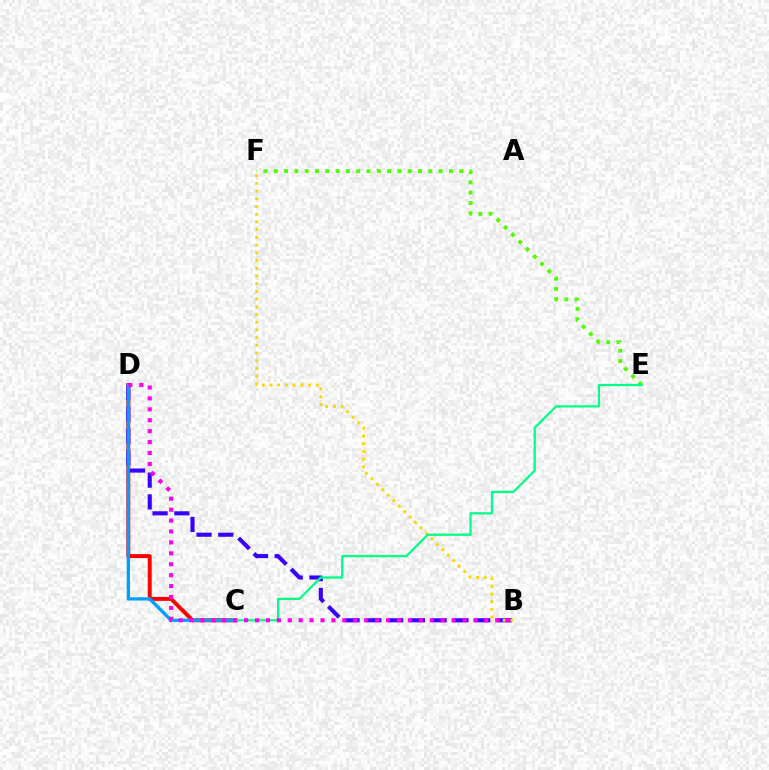{('C', 'D'): [{'color': '#ff0000', 'line_style': 'solid', 'thickness': 2.85}, {'color': '#009eff', 'line_style': 'solid', 'thickness': 2.36}], ('B', 'D'): [{'color': '#3700ff', 'line_style': 'dashed', 'thickness': 2.96}, {'color': '#ff00ed', 'line_style': 'dotted', 'thickness': 2.97}], ('E', 'F'): [{'color': '#4fff00', 'line_style': 'dotted', 'thickness': 2.8}], ('B', 'F'): [{'color': '#ffd500', 'line_style': 'dotted', 'thickness': 2.1}], ('C', 'E'): [{'color': '#00ff86', 'line_style': 'solid', 'thickness': 1.61}]}